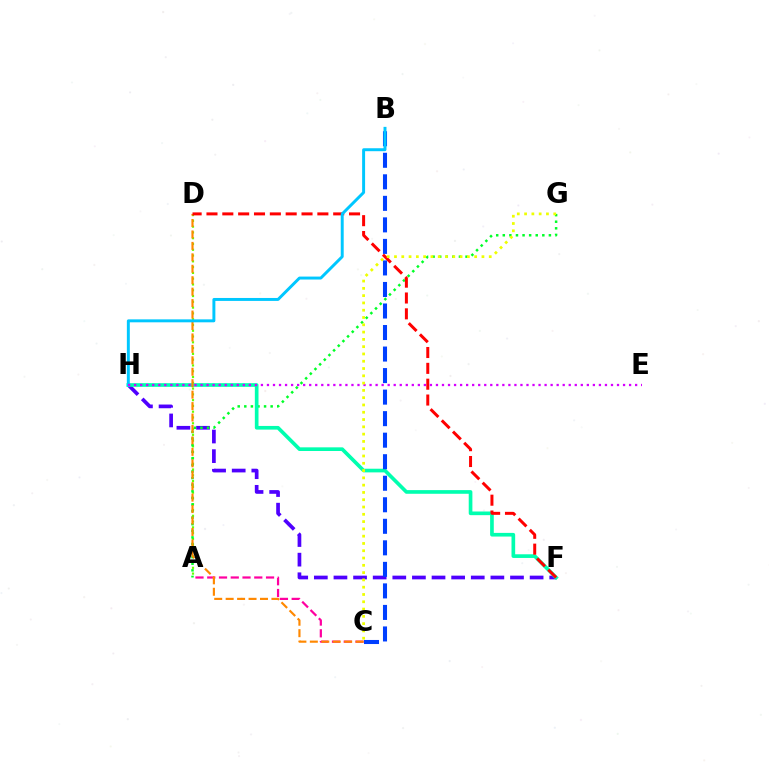{('F', 'H'): [{'color': '#4f00ff', 'line_style': 'dashed', 'thickness': 2.66}, {'color': '#00ffaf', 'line_style': 'solid', 'thickness': 2.64}], ('A', 'D'): [{'color': '#66ff00', 'line_style': 'dotted', 'thickness': 1.57}], ('A', 'G'): [{'color': '#00ff27', 'line_style': 'dotted', 'thickness': 1.79}], ('A', 'C'): [{'color': '#ff00a0', 'line_style': 'dashed', 'thickness': 1.6}], ('C', 'D'): [{'color': '#ff8800', 'line_style': 'dashed', 'thickness': 1.55}], ('D', 'F'): [{'color': '#ff0000', 'line_style': 'dashed', 'thickness': 2.15}], ('B', 'C'): [{'color': '#003fff', 'line_style': 'dashed', 'thickness': 2.92}], ('B', 'H'): [{'color': '#00c7ff', 'line_style': 'solid', 'thickness': 2.12}], ('E', 'H'): [{'color': '#d600ff', 'line_style': 'dotted', 'thickness': 1.64}], ('C', 'G'): [{'color': '#eeff00', 'line_style': 'dotted', 'thickness': 1.98}]}